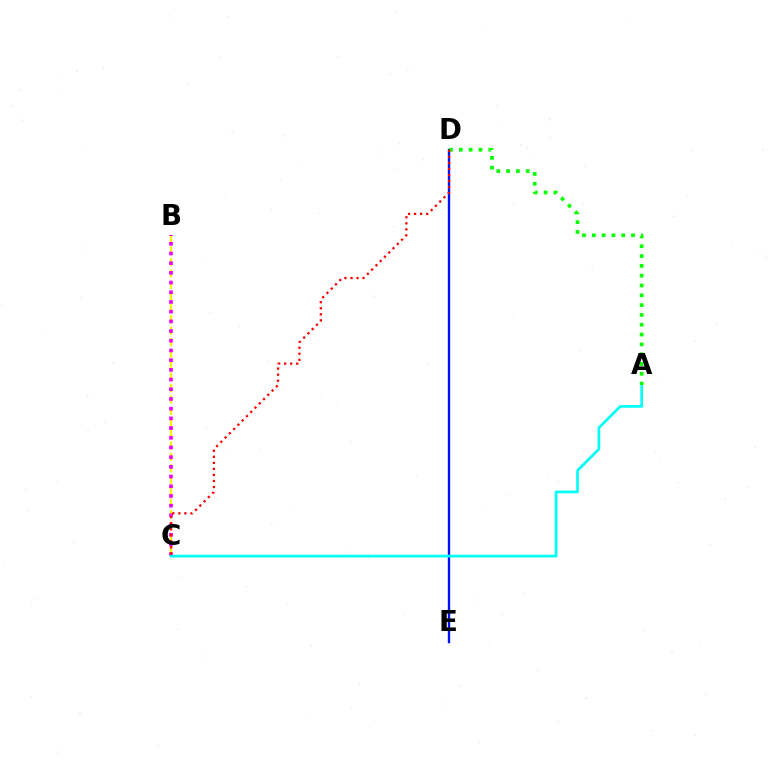{('B', 'C'): [{'color': '#fcf500', 'line_style': 'dashed', 'thickness': 1.56}, {'color': '#ee00ff', 'line_style': 'dotted', 'thickness': 2.64}], ('D', 'E'): [{'color': '#0010ff', 'line_style': 'solid', 'thickness': 1.7}], ('A', 'C'): [{'color': '#00fff6', 'line_style': 'solid', 'thickness': 1.92}], ('A', 'D'): [{'color': '#08ff00', 'line_style': 'dotted', 'thickness': 2.67}], ('C', 'D'): [{'color': '#ff0000', 'line_style': 'dotted', 'thickness': 1.64}]}